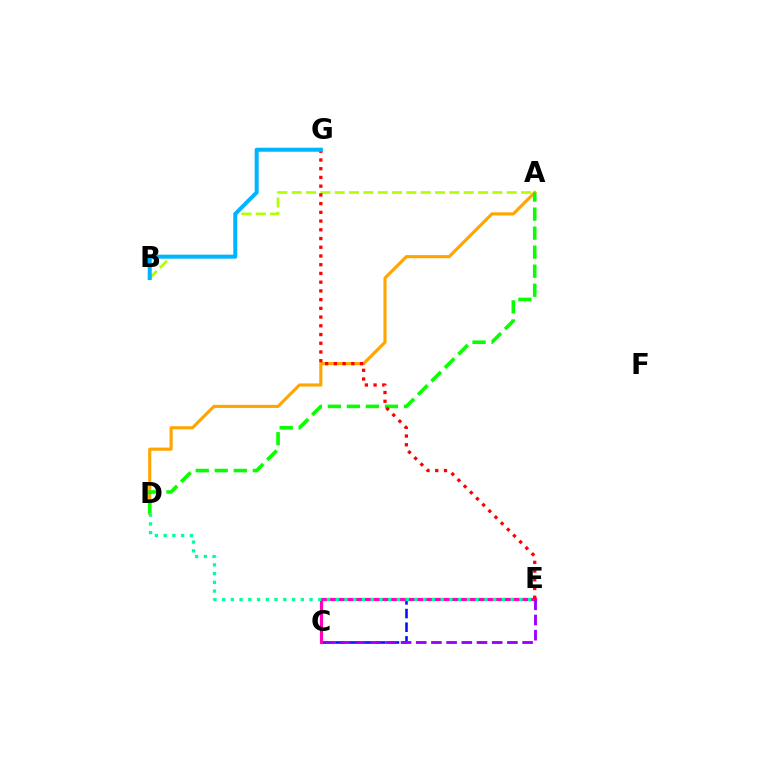{('C', 'E'): [{'color': '#0010ff', 'line_style': 'dashed', 'thickness': 1.85}, {'color': '#ff00bd', 'line_style': 'solid', 'thickness': 2.27}, {'color': '#9b00ff', 'line_style': 'dashed', 'thickness': 2.06}], ('A', 'D'): [{'color': '#ffa500', 'line_style': 'solid', 'thickness': 2.25}, {'color': '#08ff00', 'line_style': 'dashed', 'thickness': 2.58}], ('A', 'B'): [{'color': '#b3ff00', 'line_style': 'dashed', 'thickness': 1.95}], ('E', 'G'): [{'color': '#ff0000', 'line_style': 'dotted', 'thickness': 2.37}], ('B', 'G'): [{'color': '#00b5ff', 'line_style': 'solid', 'thickness': 2.89}], ('D', 'E'): [{'color': '#00ff9d', 'line_style': 'dotted', 'thickness': 2.38}]}